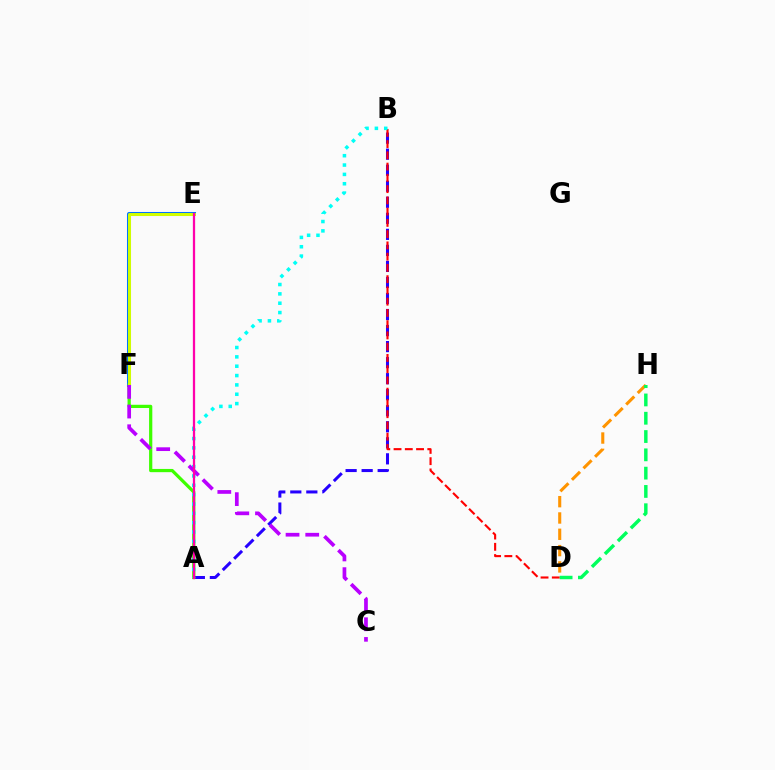{('A', 'B'): [{'color': '#2500ff', 'line_style': 'dashed', 'thickness': 2.18}, {'color': '#00fff6', 'line_style': 'dotted', 'thickness': 2.54}], ('B', 'D'): [{'color': '#ff0000', 'line_style': 'dashed', 'thickness': 1.53}], ('D', 'H'): [{'color': '#ff9400', 'line_style': 'dashed', 'thickness': 2.22}, {'color': '#00ff5c', 'line_style': 'dashed', 'thickness': 2.49}], ('E', 'F'): [{'color': '#0074ff', 'line_style': 'solid', 'thickness': 2.9}, {'color': '#d1ff00', 'line_style': 'solid', 'thickness': 2.15}], ('A', 'F'): [{'color': '#3dff00', 'line_style': 'solid', 'thickness': 2.32}], ('C', 'F'): [{'color': '#b900ff', 'line_style': 'dashed', 'thickness': 2.67}], ('A', 'E'): [{'color': '#ff00ac', 'line_style': 'solid', 'thickness': 1.63}]}